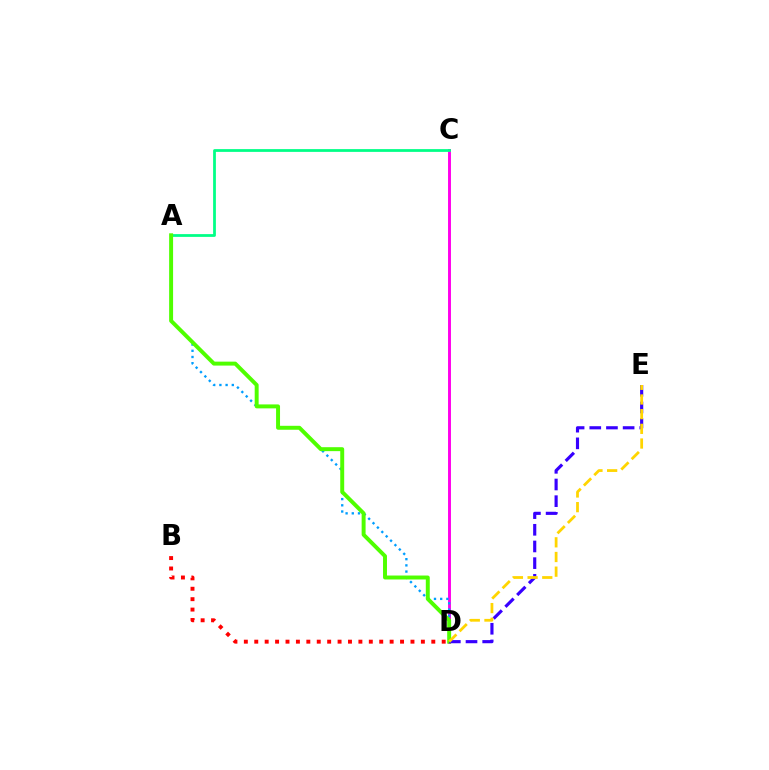{('C', 'D'): [{'color': '#ff00ed', 'line_style': 'solid', 'thickness': 2.11}], ('A', 'D'): [{'color': '#009eff', 'line_style': 'dotted', 'thickness': 1.68}, {'color': '#4fff00', 'line_style': 'solid', 'thickness': 2.84}], ('A', 'C'): [{'color': '#00ff86', 'line_style': 'solid', 'thickness': 1.99}], ('D', 'E'): [{'color': '#3700ff', 'line_style': 'dashed', 'thickness': 2.26}, {'color': '#ffd500', 'line_style': 'dashed', 'thickness': 1.99}], ('B', 'D'): [{'color': '#ff0000', 'line_style': 'dotted', 'thickness': 2.83}]}